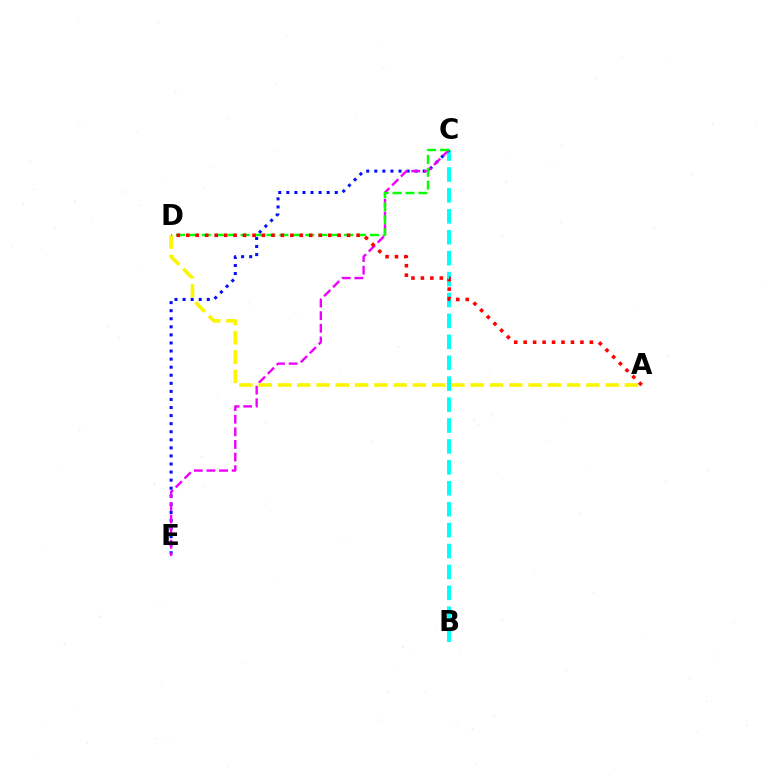{('B', 'C'): [{'color': '#00fff6', 'line_style': 'dashed', 'thickness': 2.84}], ('C', 'E'): [{'color': '#0010ff', 'line_style': 'dotted', 'thickness': 2.19}, {'color': '#ee00ff', 'line_style': 'dashed', 'thickness': 1.71}], ('A', 'D'): [{'color': '#fcf500', 'line_style': 'dashed', 'thickness': 2.62}, {'color': '#ff0000', 'line_style': 'dotted', 'thickness': 2.57}], ('C', 'D'): [{'color': '#08ff00', 'line_style': 'dashed', 'thickness': 1.76}]}